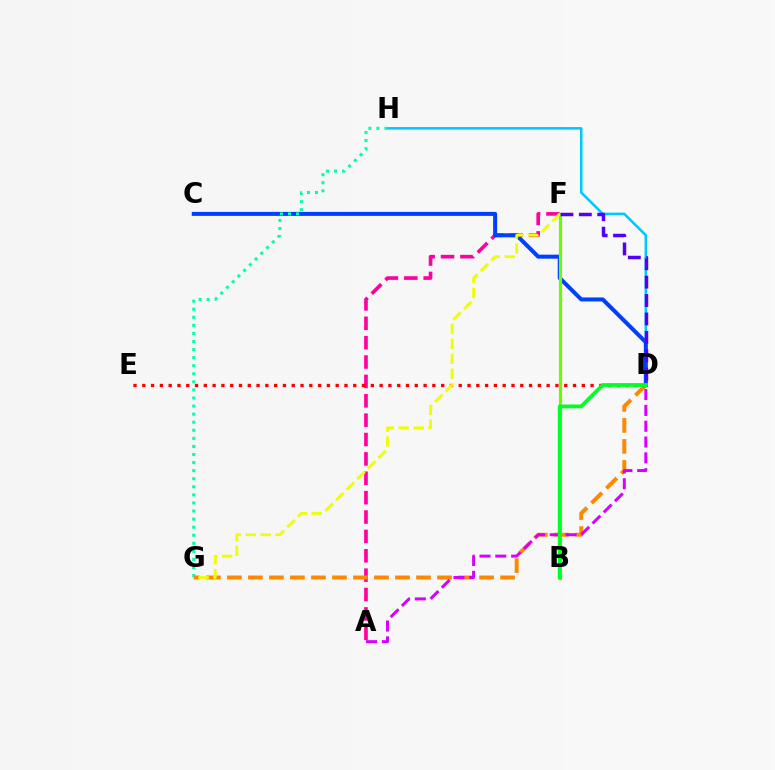{('A', 'F'): [{'color': '#ff00a0', 'line_style': 'dashed', 'thickness': 2.63}], ('D', 'H'): [{'color': '#00c7ff', 'line_style': 'solid', 'thickness': 1.83}], ('C', 'D'): [{'color': '#003fff', 'line_style': 'solid', 'thickness': 2.89}], ('G', 'H'): [{'color': '#00ffaf', 'line_style': 'dotted', 'thickness': 2.19}], ('D', 'G'): [{'color': '#ff8800', 'line_style': 'dashed', 'thickness': 2.85}], ('B', 'F'): [{'color': '#66ff00', 'line_style': 'solid', 'thickness': 2.26}], ('D', 'E'): [{'color': '#ff0000', 'line_style': 'dotted', 'thickness': 2.39}], ('D', 'F'): [{'color': '#4f00ff', 'line_style': 'dashed', 'thickness': 2.5}], ('A', 'D'): [{'color': '#d600ff', 'line_style': 'dashed', 'thickness': 2.15}], ('B', 'D'): [{'color': '#00ff27', 'line_style': 'solid', 'thickness': 2.74}], ('F', 'G'): [{'color': '#eeff00', 'line_style': 'dashed', 'thickness': 2.03}]}